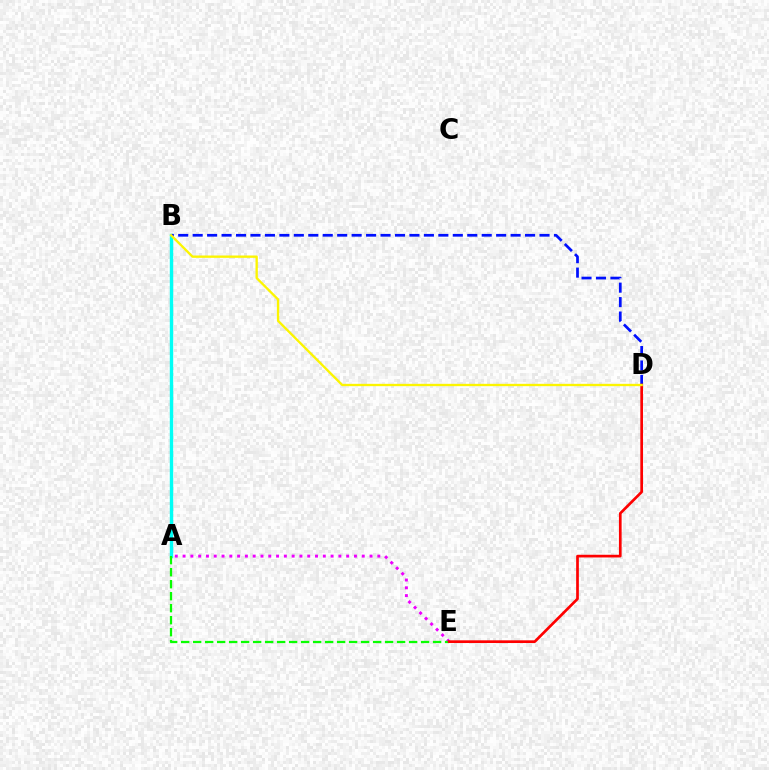{('A', 'E'): [{'color': '#ee00ff', 'line_style': 'dotted', 'thickness': 2.12}, {'color': '#08ff00', 'line_style': 'dashed', 'thickness': 1.63}], ('A', 'B'): [{'color': '#00fff6', 'line_style': 'solid', 'thickness': 2.44}], ('B', 'D'): [{'color': '#0010ff', 'line_style': 'dashed', 'thickness': 1.96}, {'color': '#fcf500', 'line_style': 'solid', 'thickness': 1.68}], ('D', 'E'): [{'color': '#ff0000', 'line_style': 'solid', 'thickness': 1.94}]}